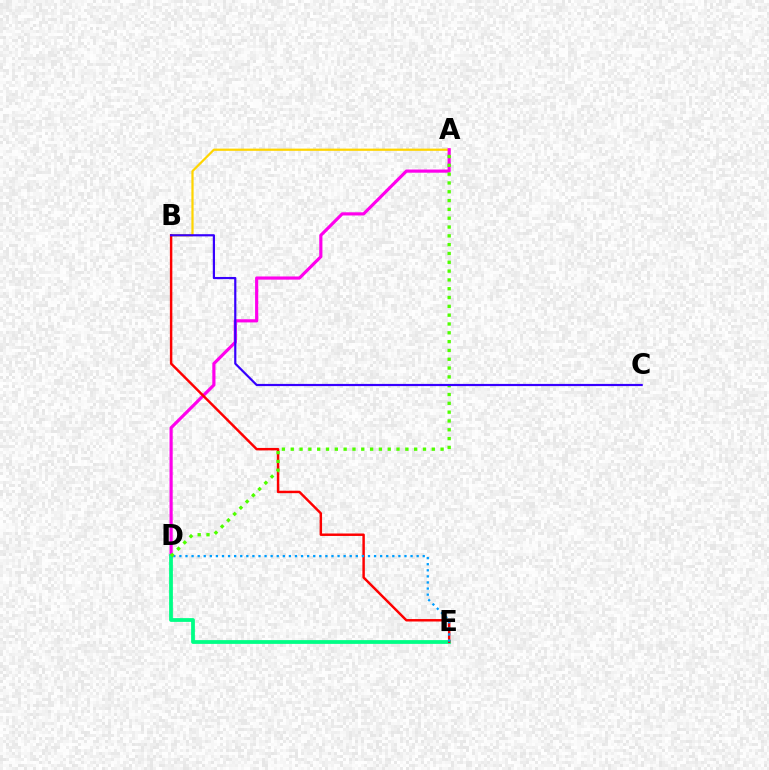{('A', 'B'): [{'color': '#ffd500', 'line_style': 'solid', 'thickness': 1.6}], ('A', 'D'): [{'color': '#ff00ed', 'line_style': 'solid', 'thickness': 2.28}, {'color': '#4fff00', 'line_style': 'dotted', 'thickness': 2.4}], ('D', 'E'): [{'color': '#00ff86', 'line_style': 'solid', 'thickness': 2.72}, {'color': '#009eff', 'line_style': 'dotted', 'thickness': 1.65}], ('B', 'E'): [{'color': '#ff0000', 'line_style': 'solid', 'thickness': 1.77}], ('B', 'C'): [{'color': '#3700ff', 'line_style': 'solid', 'thickness': 1.58}]}